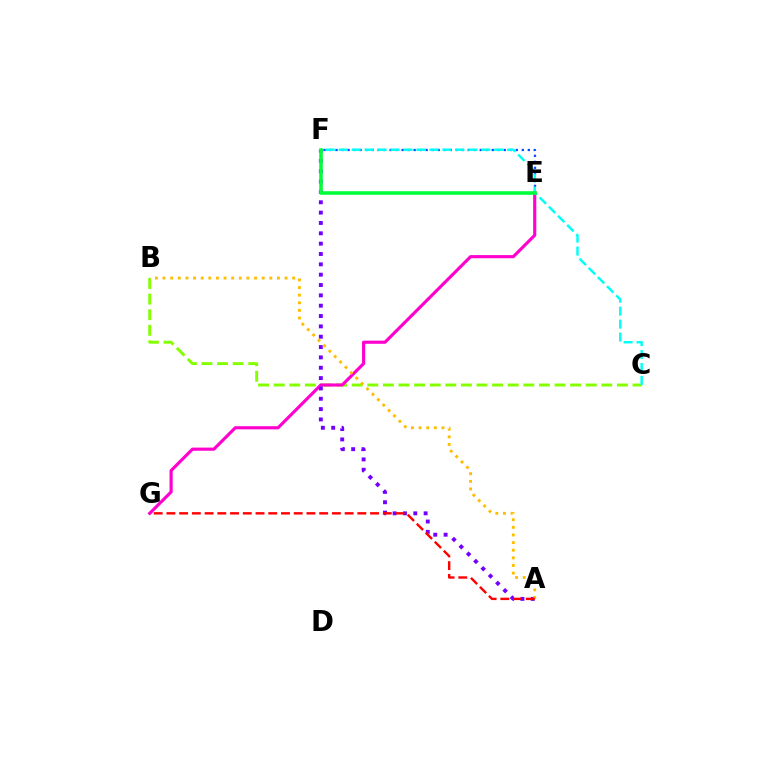{('E', 'F'): [{'color': '#004bff', 'line_style': 'dotted', 'thickness': 1.63}, {'color': '#00ff39', 'line_style': 'solid', 'thickness': 2.58}], ('B', 'C'): [{'color': '#84ff00', 'line_style': 'dashed', 'thickness': 2.12}], ('E', 'G'): [{'color': '#ff00cf', 'line_style': 'solid', 'thickness': 2.26}], ('C', 'F'): [{'color': '#00fff6', 'line_style': 'dashed', 'thickness': 1.76}], ('A', 'F'): [{'color': '#7200ff', 'line_style': 'dotted', 'thickness': 2.81}], ('A', 'B'): [{'color': '#ffbd00', 'line_style': 'dotted', 'thickness': 2.07}], ('A', 'G'): [{'color': '#ff0000', 'line_style': 'dashed', 'thickness': 1.73}]}